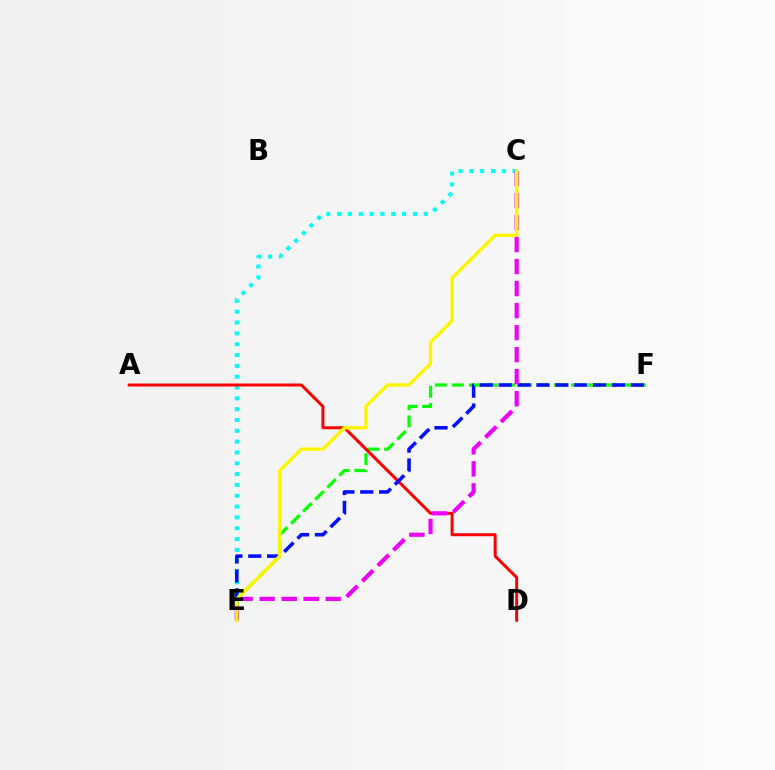{('E', 'F'): [{'color': '#08ff00', 'line_style': 'dashed', 'thickness': 2.32}, {'color': '#0010ff', 'line_style': 'dashed', 'thickness': 2.56}], ('C', 'E'): [{'color': '#00fff6', 'line_style': 'dotted', 'thickness': 2.94}, {'color': '#ee00ff', 'line_style': 'dashed', 'thickness': 2.99}, {'color': '#fcf500', 'line_style': 'solid', 'thickness': 2.44}], ('A', 'D'): [{'color': '#ff0000', 'line_style': 'solid', 'thickness': 2.15}]}